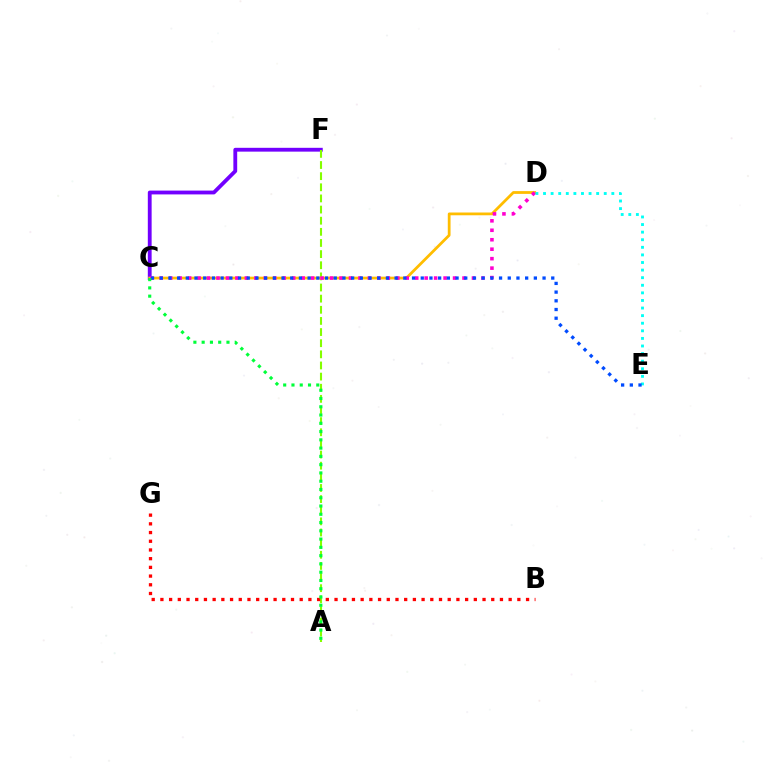{('C', 'F'): [{'color': '#7200ff', 'line_style': 'solid', 'thickness': 2.75}], ('A', 'F'): [{'color': '#84ff00', 'line_style': 'dashed', 'thickness': 1.51}], ('C', 'D'): [{'color': '#ffbd00', 'line_style': 'solid', 'thickness': 1.99}, {'color': '#ff00cf', 'line_style': 'dotted', 'thickness': 2.57}], ('B', 'G'): [{'color': '#ff0000', 'line_style': 'dotted', 'thickness': 2.37}], ('D', 'E'): [{'color': '#00fff6', 'line_style': 'dotted', 'thickness': 2.06}], ('C', 'E'): [{'color': '#004bff', 'line_style': 'dotted', 'thickness': 2.36}], ('A', 'C'): [{'color': '#00ff39', 'line_style': 'dotted', 'thickness': 2.25}]}